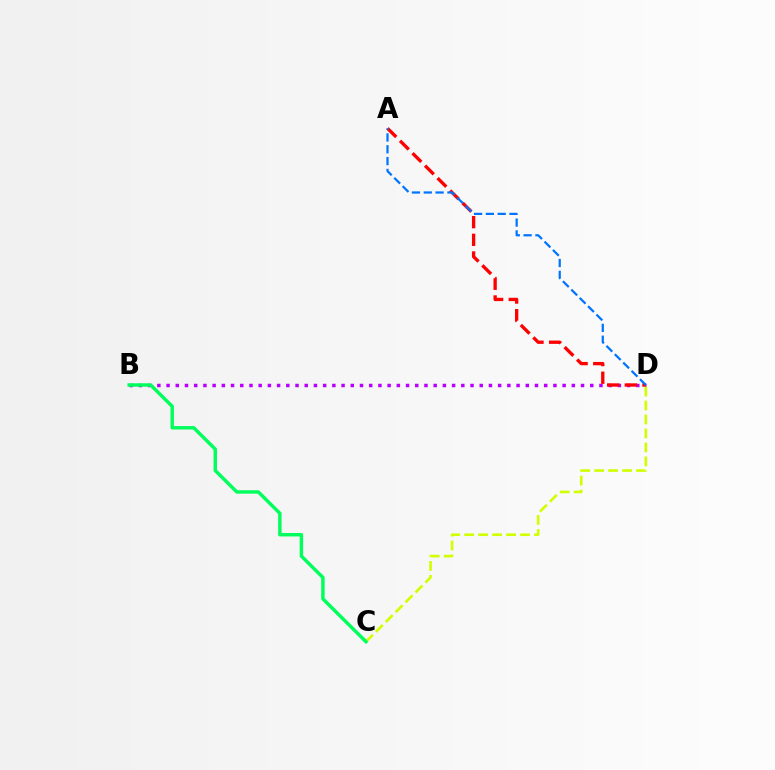{('B', 'D'): [{'color': '#b900ff', 'line_style': 'dotted', 'thickness': 2.5}], ('C', 'D'): [{'color': '#d1ff00', 'line_style': 'dashed', 'thickness': 1.9}], ('A', 'D'): [{'color': '#ff0000', 'line_style': 'dashed', 'thickness': 2.4}, {'color': '#0074ff', 'line_style': 'dashed', 'thickness': 1.61}], ('B', 'C'): [{'color': '#00ff5c', 'line_style': 'solid', 'thickness': 2.47}]}